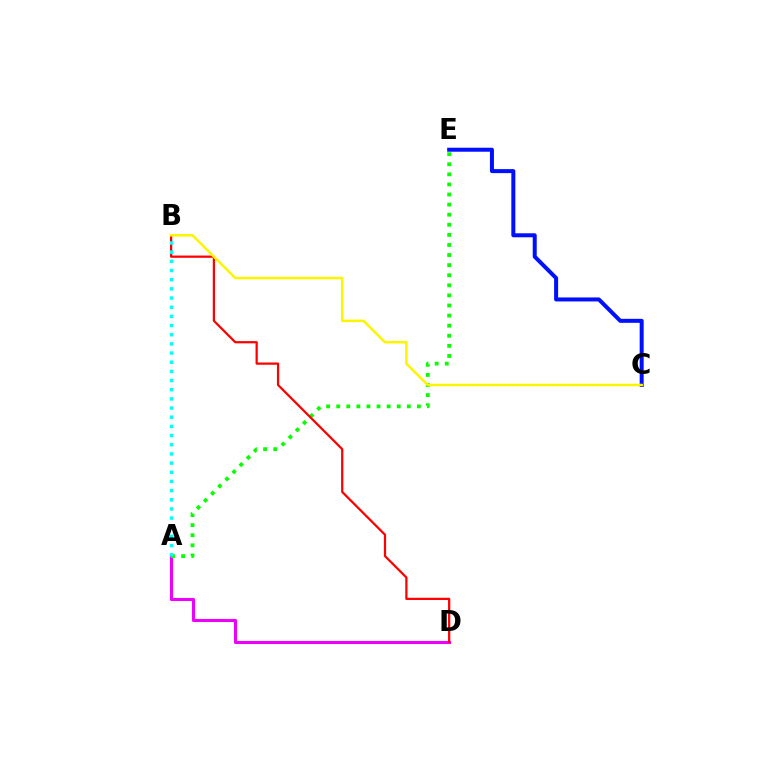{('A', 'D'): [{'color': '#ee00ff', 'line_style': 'solid', 'thickness': 2.21}], ('A', 'E'): [{'color': '#08ff00', 'line_style': 'dotted', 'thickness': 2.74}], ('B', 'D'): [{'color': '#ff0000', 'line_style': 'solid', 'thickness': 1.62}], ('C', 'E'): [{'color': '#0010ff', 'line_style': 'solid', 'thickness': 2.88}], ('A', 'B'): [{'color': '#00fff6', 'line_style': 'dotted', 'thickness': 2.49}], ('B', 'C'): [{'color': '#fcf500', 'line_style': 'solid', 'thickness': 1.83}]}